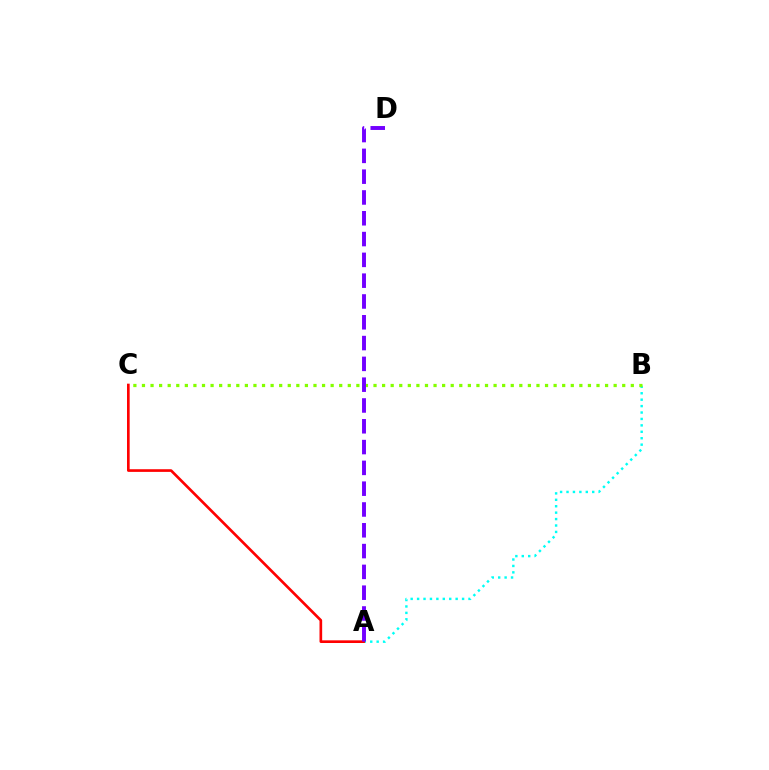{('A', 'B'): [{'color': '#00fff6', 'line_style': 'dotted', 'thickness': 1.75}], ('A', 'C'): [{'color': '#ff0000', 'line_style': 'solid', 'thickness': 1.92}], ('B', 'C'): [{'color': '#84ff00', 'line_style': 'dotted', 'thickness': 2.33}], ('A', 'D'): [{'color': '#7200ff', 'line_style': 'dashed', 'thickness': 2.83}]}